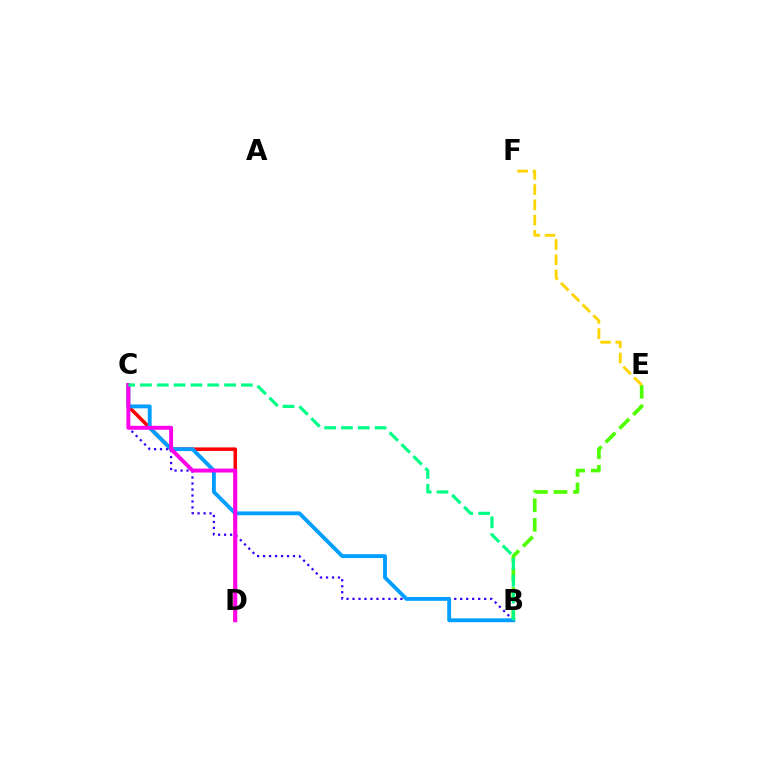{('C', 'D'): [{'color': '#ff0000', 'line_style': 'solid', 'thickness': 2.54}, {'color': '#ff00ed', 'line_style': 'solid', 'thickness': 2.83}], ('B', 'C'): [{'color': '#3700ff', 'line_style': 'dotted', 'thickness': 1.63}, {'color': '#009eff', 'line_style': 'solid', 'thickness': 2.77}, {'color': '#00ff86', 'line_style': 'dashed', 'thickness': 2.29}], ('B', 'E'): [{'color': '#4fff00', 'line_style': 'dashed', 'thickness': 2.65}], ('E', 'F'): [{'color': '#ffd500', 'line_style': 'dashed', 'thickness': 2.07}]}